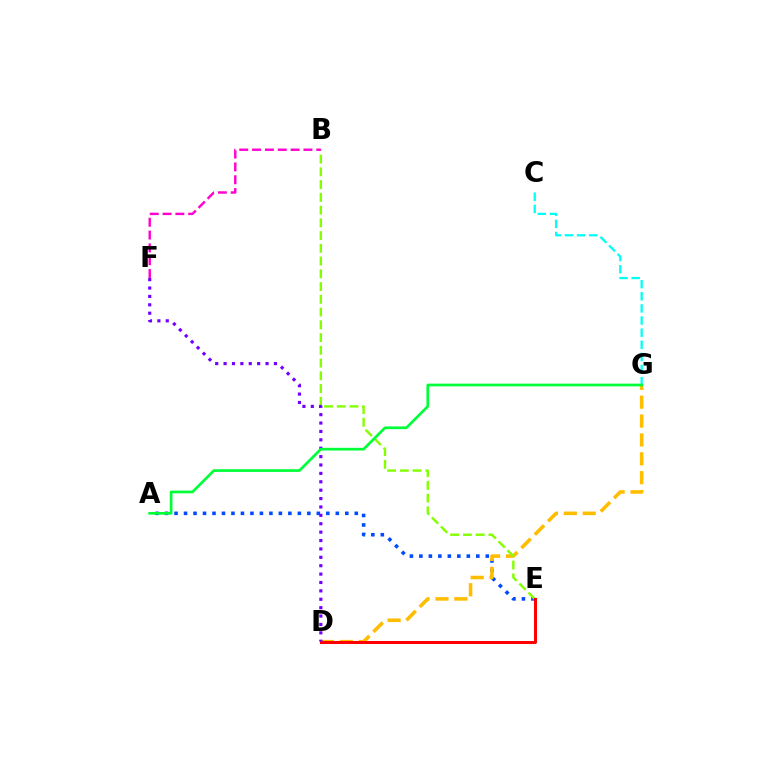{('A', 'E'): [{'color': '#004bff', 'line_style': 'dotted', 'thickness': 2.58}], ('D', 'G'): [{'color': '#ffbd00', 'line_style': 'dashed', 'thickness': 2.57}], ('B', 'E'): [{'color': '#84ff00', 'line_style': 'dashed', 'thickness': 1.73}], ('D', 'E'): [{'color': '#ff0000', 'line_style': 'solid', 'thickness': 2.16}], ('B', 'F'): [{'color': '#ff00cf', 'line_style': 'dashed', 'thickness': 1.74}], ('C', 'G'): [{'color': '#00fff6', 'line_style': 'dashed', 'thickness': 1.65}], ('D', 'F'): [{'color': '#7200ff', 'line_style': 'dotted', 'thickness': 2.28}], ('A', 'G'): [{'color': '#00ff39', 'line_style': 'solid', 'thickness': 1.95}]}